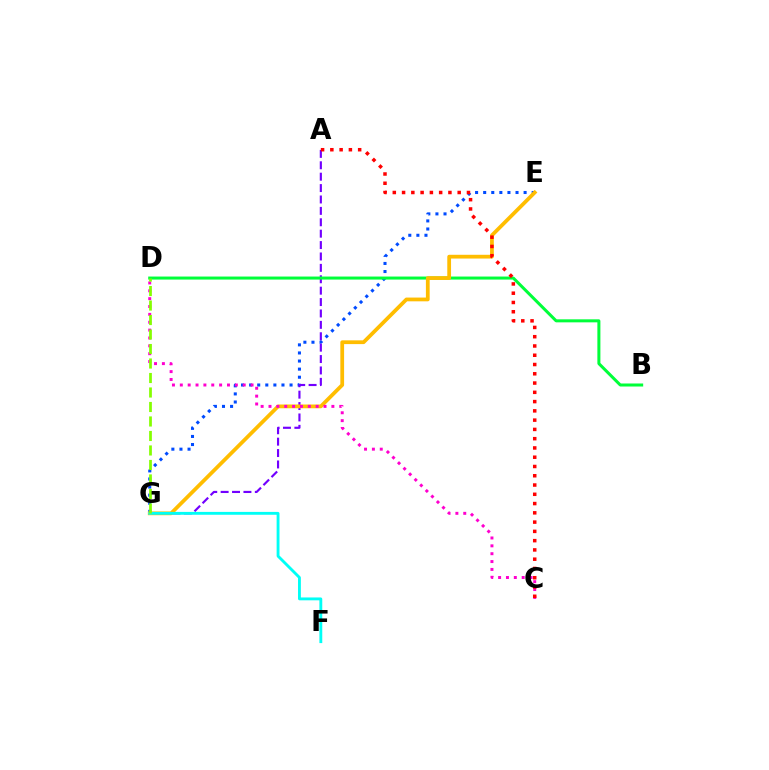{('E', 'G'): [{'color': '#004bff', 'line_style': 'dotted', 'thickness': 2.2}, {'color': '#ffbd00', 'line_style': 'solid', 'thickness': 2.71}], ('A', 'G'): [{'color': '#7200ff', 'line_style': 'dashed', 'thickness': 1.55}], ('B', 'D'): [{'color': '#00ff39', 'line_style': 'solid', 'thickness': 2.17}], ('F', 'G'): [{'color': '#00fff6', 'line_style': 'solid', 'thickness': 2.06}], ('C', 'D'): [{'color': '#ff00cf', 'line_style': 'dotted', 'thickness': 2.14}], ('D', 'G'): [{'color': '#84ff00', 'line_style': 'dashed', 'thickness': 1.97}], ('A', 'C'): [{'color': '#ff0000', 'line_style': 'dotted', 'thickness': 2.52}]}